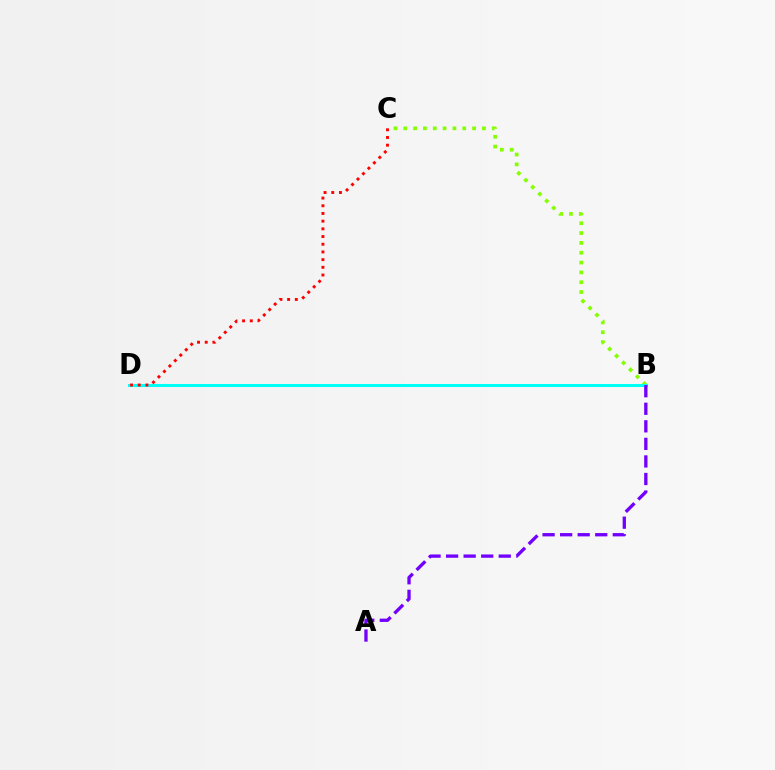{('B', 'C'): [{'color': '#84ff00', 'line_style': 'dotted', 'thickness': 2.67}], ('B', 'D'): [{'color': '#00fff6', 'line_style': 'solid', 'thickness': 2.18}], ('C', 'D'): [{'color': '#ff0000', 'line_style': 'dotted', 'thickness': 2.09}], ('A', 'B'): [{'color': '#7200ff', 'line_style': 'dashed', 'thickness': 2.38}]}